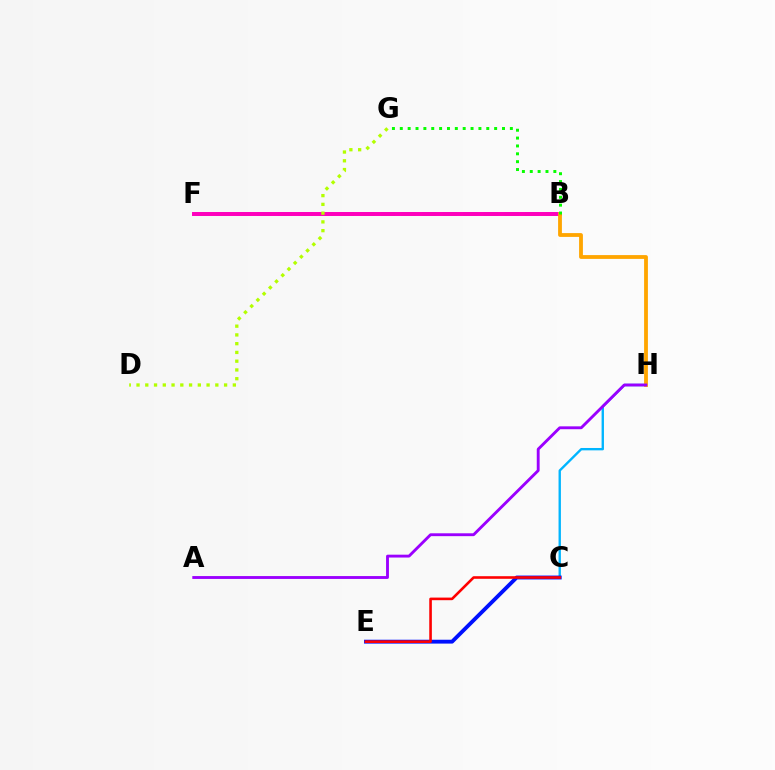{('C', 'H'): [{'color': '#00b5ff', 'line_style': 'solid', 'thickness': 1.7}], ('B', 'F'): [{'color': '#00ff9d', 'line_style': 'dashed', 'thickness': 2.8}, {'color': '#ff00bd', 'line_style': 'solid', 'thickness': 2.85}], ('C', 'E'): [{'color': '#0010ff', 'line_style': 'solid', 'thickness': 2.78}, {'color': '#ff0000', 'line_style': 'solid', 'thickness': 1.87}], ('B', 'H'): [{'color': '#ffa500', 'line_style': 'solid', 'thickness': 2.74}], ('A', 'H'): [{'color': '#9b00ff', 'line_style': 'solid', 'thickness': 2.06}], ('D', 'G'): [{'color': '#b3ff00', 'line_style': 'dotted', 'thickness': 2.38}], ('B', 'G'): [{'color': '#08ff00', 'line_style': 'dotted', 'thickness': 2.14}]}